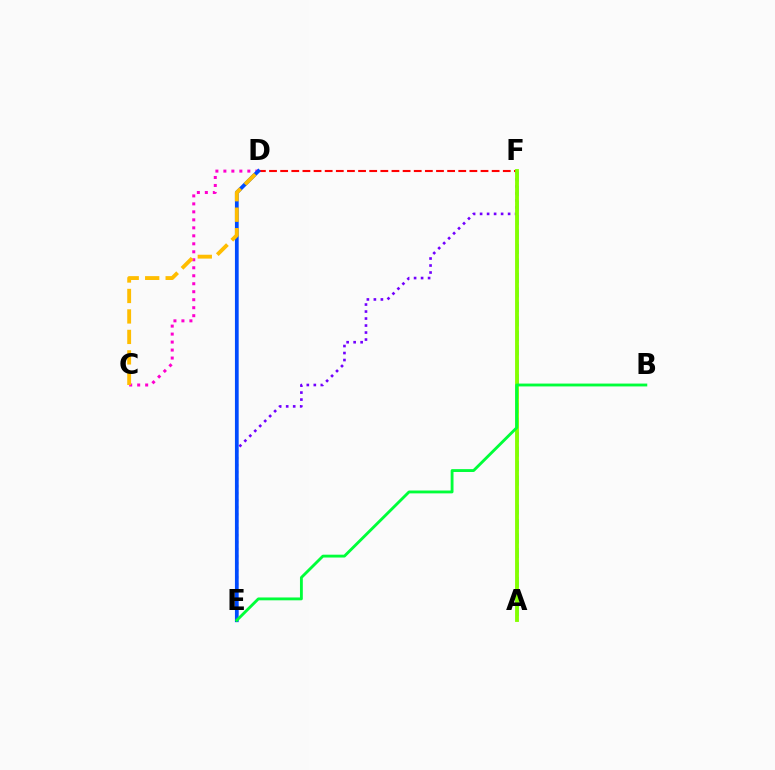{('A', 'F'): [{'color': '#00fff6', 'line_style': 'dashed', 'thickness': 1.97}, {'color': '#84ff00', 'line_style': 'solid', 'thickness': 2.77}], ('C', 'D'): [{'color': '#ff00cf', 'line_style': 'dotted', 'thickness': 2.17}, {'color': '#ffbd00', 'line_style': 'dashed', 'thickness': 2.78}], ('E', 'F'): [{'color': '#7200ff', 'line_style': 'dotted', 'thickness': 1.9}], ('D', 'F'): [{'color': '#ff0000', 'line_style': 'dashed', 'thickness': 1.51}], ('D', 'E'): [{'color': '#004bff', 'line_style': 'solid', 'thickness': 2.69}], ('B', 'E'): [{'color': '#00ff39', 'line_style': 'solid', 'thickness': 2.05}]}